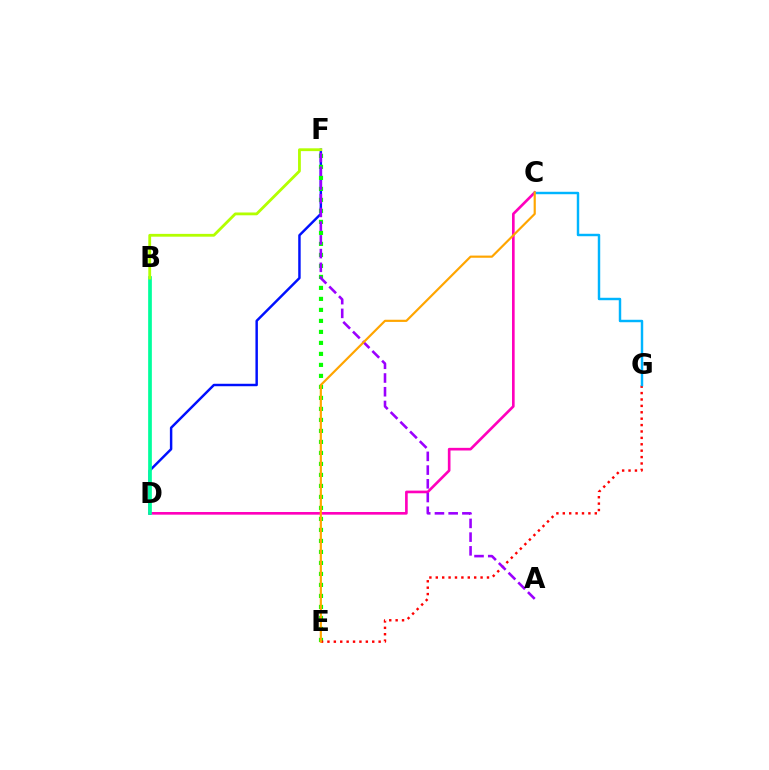{('C', 'D'): [{'color': '#ff00bd', 'line_style': 'solid', 'thickness': 1.91}], ('D', 'F'): [{'color': '#0010ff', 'line_style': 'solid', 'thickness': 1.77}], ('E', 'F'): [{'color': '#08ff00', 'line_style': 'dotted', 'thickness': 2.99}], ('B', 'D'): [{'color': '#00ff9d', 'line_style': 'solid', 'thickness': 2.66}], ('E', 'G'): [{'color': '#ff0000', 'line_style': 'dotted', 'thickness': 1.74}], ('C', 'G'): [{'color': '#00b5ff', 'line_style': 'solid', 'thickness': 1.76}], ('A', 'F'): [{'color': '#9b00ff', 'line_style': 'dashed', 'thickness': 1.86}], ('B', 'F'): [{'color': '#b3ff00', 'line_style': 'solid', 'thickness': 2.02}], ('C', 'E'): [{'color': '#ffa500', 'line_style': 'solid', 'thickness': 1.57}]}